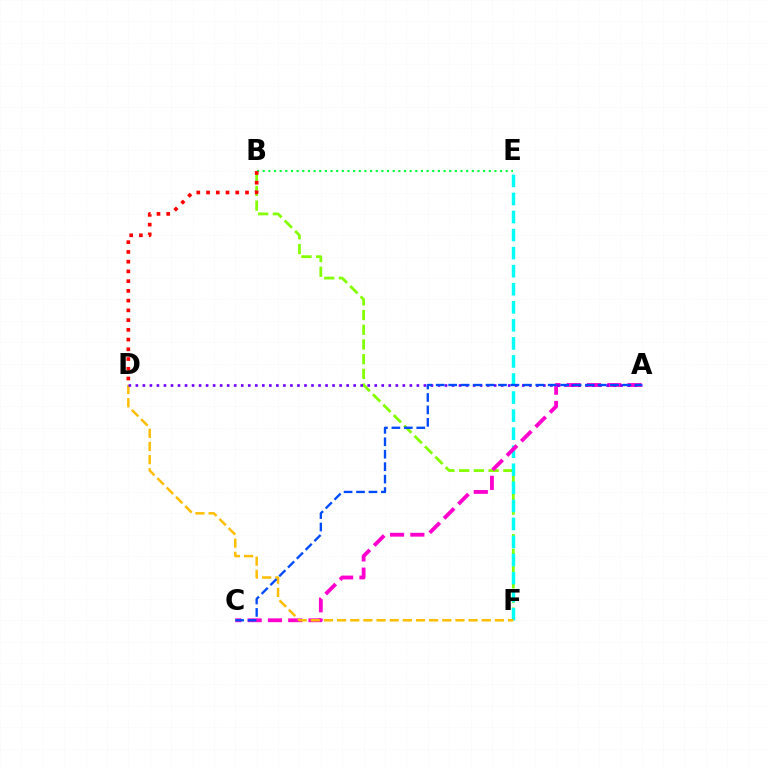{('B', 'E'): [{'color': '#00ff39', 'line_style': 'dotted', 'thickness': 1.54}], ('B', 'F'): [{'color': '#84ff00', 'line_style': 'dashed', 'thickness': 2.0}], ('E', 'F'): [{'color': '#00fff6', 'line_style': 'dashed', 'thickness': 2.45}], ('B', 'D'): [{'color': '#ff0000', 'line_style': 'dotted', 'thickness': 2.65}], ('A', 'C'): [{'color': '#ff00cf', 'line_style': 'dashed', 'thickness': 2.76}, {'color': '#004bff', 'line_style': 'dashed', 'thickness': 1.69}], ('D', 'F'): [{'color': '#ffbd00', 'line_style': 'dashed', 'thickness': 1.79}], ('A', 'D'): [{'color': '#7200ff', 'line_style': 'dotted', 'thickness': 1.91}]}